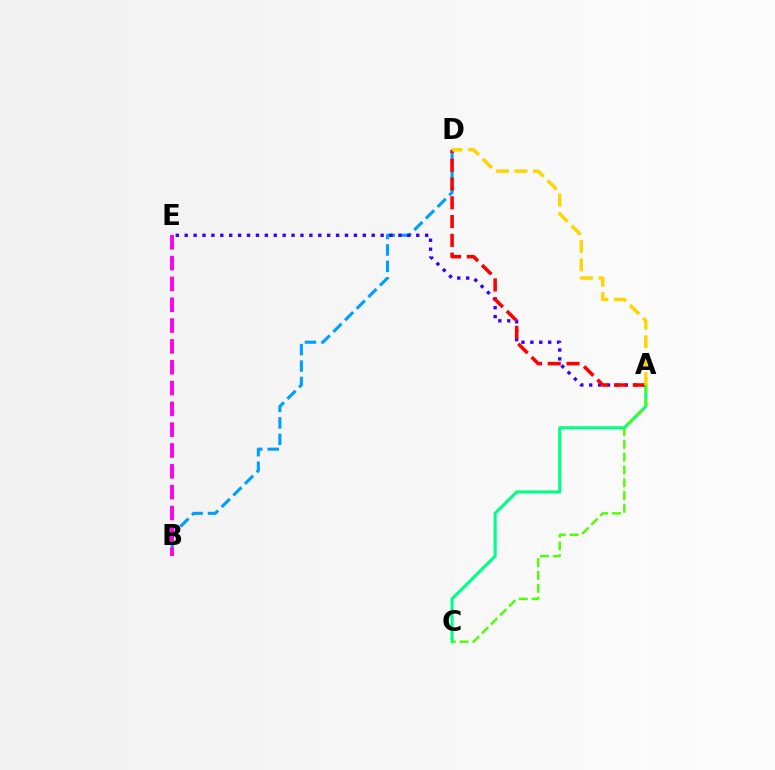{('B', 'D'): [{'color': '#009eff', 'line_style': 'dashed', 'thickness': 2.23}], ('A', 'C'): [{'color': '#00ff86', 'line_style': 'solid', 'thickness': 2.24}, {'color': '#4fff00', 'line_style': 'dashed', 'thickness': 1.74}], ('B', 'E'): [{'color': '#ff00ed', 'line_style': 'dashed', 'thickness': 2.83}], ('A', 'E'): [{'color': '#3700ff', 'line_style': 'dotted', 'thickness': 2.42}], ('A', 'D'): [{'color': '#ff0000', 'line_style': 'dashed', 'thickness': 2.55}, {'color': '#ffd500', 'line_style': 'dashed', 'thickness': 2.5}]}